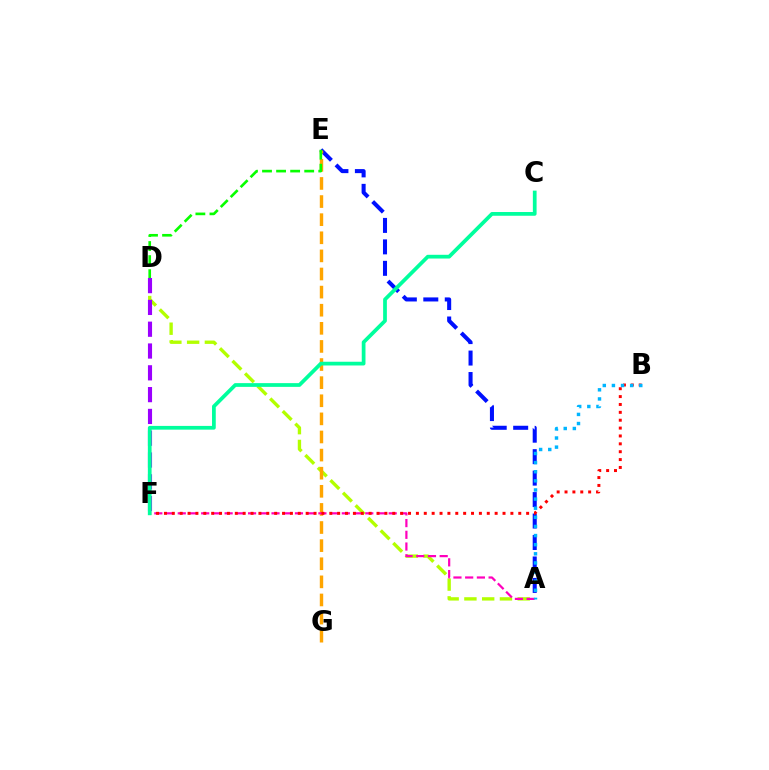{('A', 'E'): [{'color': '#0010ff', 'line_style': 'dashed', 'thickness': 2.92}], ('A', 'D'): [{'color': '#b3ff00', 'line_style': 'dashed', 'thickness': 2.41}], ('E', 'G'): [{'color': '#ffa500', 'line_style': 'dashed', 'thickness': 2.46}], ('A', 'F'): [{'color': '#ff00bd', 'line_style': 'dashed', 'thickness': 1.59}], ('D', 'F'): [{'color': '#9b00ff', 'line_style': 'dashed', 'thickness': 2.96}], ('B', 'F'): [{'color': '#ff0000', 'line_style': 'dotted', 'thickness': 2.14}], ('C', 'F'): [{'color': '#00ff9d', 'line_style': 'solid', 'thickness': 2.69}], ('D', 'E'): [{'color': '#08ff00', 'line_style': 'dashed', 'thickness': 1.91}], ('A', 'B'): [{'color': '#00b5ff', 'line_style': 'dotted', 'thickness': 2.48}]}